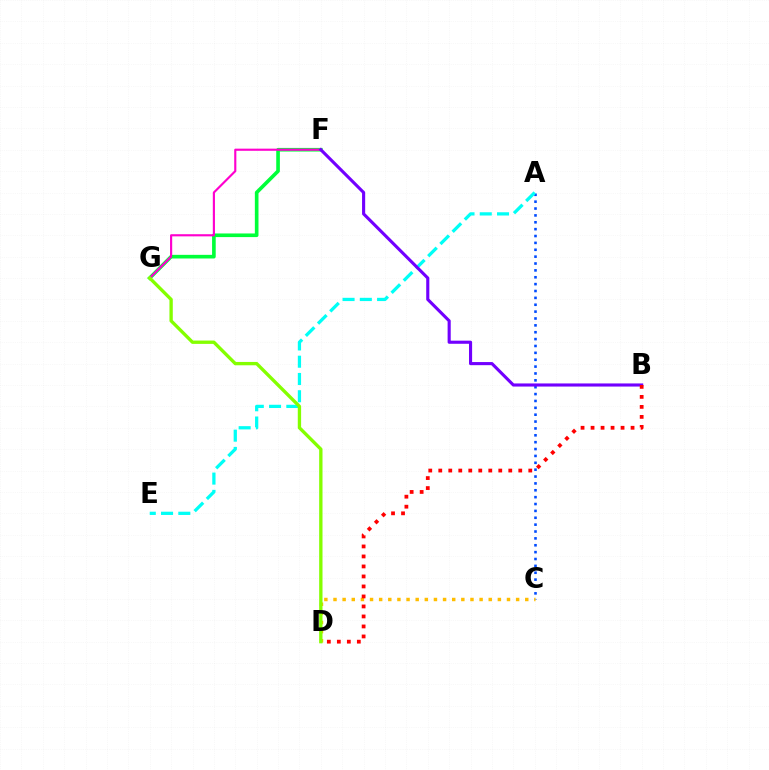{('F', 'G'): [{'color': '#00ff39', 'line_style': 'solid', 'thickness': 2.62}, {'color': '#ff00cf', 'line_style': 'solid', 'thickness': 1.55}], ('A', 'C'): [{'color': '#004bff', 'line_style': 'dotted', 'thickness': 1.87}], ('C', 'D'): [{'color': '#ffbd00', 'line_style': 'dotted', 'thickness': 2.48}], ('A', 'E'): [{'color': '#00fff6', 'line_style': 'dashed', 'thickness': 2.35}], ('B', 'F'): [{'color': '#7200ff', 'line_style': 'solid', 'thickness': 2.24}], ('D', 'G'): [{'color': '#84ff00', 'line_style': 'solid', 'thickness': 2.41}], ('B', 'D'): [{'color': '#ff0000', 'line_style': 'dotted', 'thickness': 2.72}]}